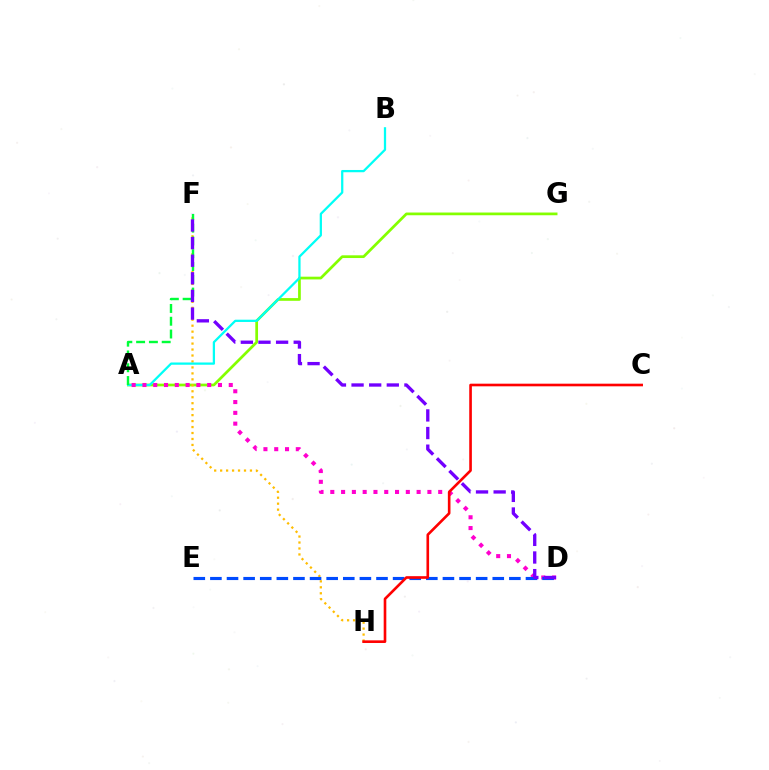{('A', 'G'): [{'color': '#84ff00', 'line_style': 'solid', 'thickness': 1.96}], ('F', 'H'): [{'color': '#ffbd00', 'line_style': 'dotted', 'thickness': 1.62}], ('A', 'B'): [{'color': '#00fff6', 'line_style': 'solid', 'thickness': 1.63}], ('A', 'D'): [{'color': '#ff00cf', 'line_style': 'dotted', 'thickness': 2.93}], ('A', 'F'): [{'color': '#00ff39', 'line_style': 'dashed', 'thickness': 1.74}], ('D', 'E'): [{'color': '#004bff', 'line_style': 'dashed', 'thickness': 2.26}], ('D', 'F'): [{'color': '#7200ff', 'line_style': 'dashed', 'thickness': 2.39}], ('C', 'H'): [{'color': '#ff0000', 'line_style': 'solid', 'thickness': 1.89}]}